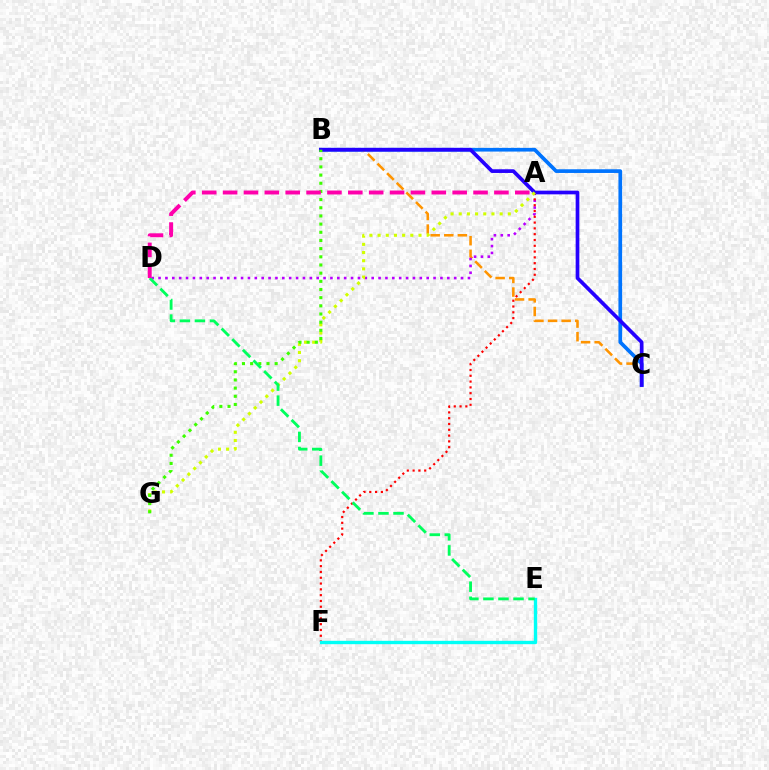{('B', 'C'): [{'color': '#0074ff', 'line_style': 'solid', 'thickness': 2.66}, {'color': '#ff9400', 'line_style': 'dashed', 'thickness': 1.85}, {'color': '#2500ff', 'line_style': 'solid', 'thickness': 2.66}], ('A', 'D'): [{'color': '#b900ff', 'line_style': 'dotted', 'thickness': 1.87}, {'color': '#ff00ac', 'line_style': 'dashed', 'thickness': 2.84}], ('A', 'F'): [{'color': '#ff0000', 'line_style': 'dotted', 'thickness': 1.58}], ('E', 'F'): [{'color': '#00fff6', 'line_style': 'solid', 'thickness': 2.42}], ('A', 'G'): [{'color': '#d1ff00', 'line_style': 'dotted', 'thickness': 2.22}], ('B', 'G'): [{'color': '#3dff00', 'line_style': 'dotted', 'thickness': 2.22}], ('D', 'E'): [{'color': '#00ff5c', 'line_style': 'dashed', 'thickness': 2.04}]}